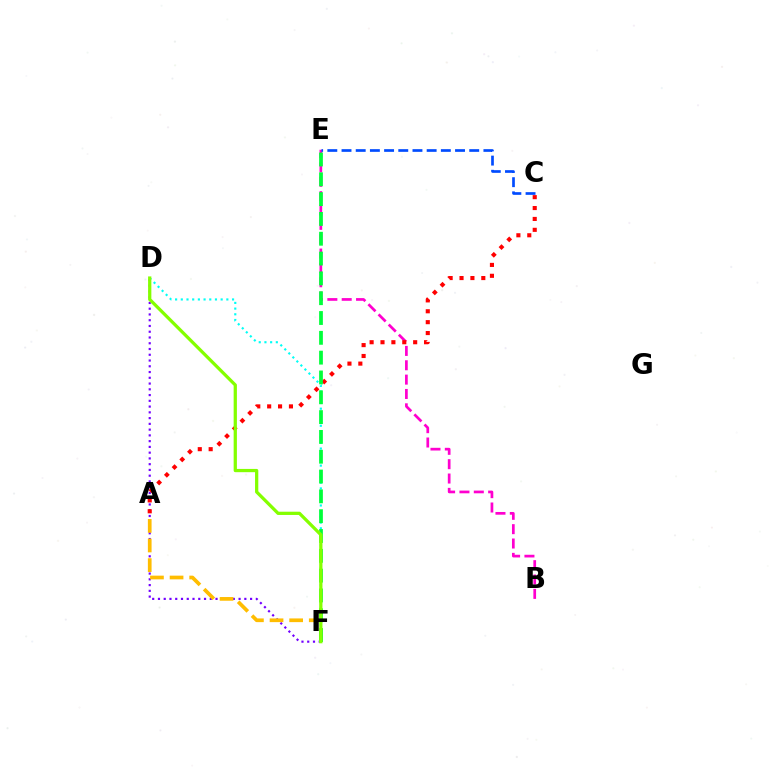{('B', 'E'): [{'color': '#ff00cf', 'line_style': 'dashed', 'thickness': 1.95}], ('D', 'F'): [{'color': '#7200ff', 'line_style': 'dotted', 'thickness': 1.56}, {'color': '#00fff6', 'line_style': 'dotted', 'thickness': 1.55}, {'color': '#84ff00', 'line_style': 'solid', 'thickness': 2.35}], ('A', 'C'): [{'color': '#ff0000', 'line_style': 'dotted', 'thickness': 2.96}], ('A', 'F'): [{'color': '#ffbd00', 'line_style': 'dashed', 'thickness': 2.66}], ('C', 'E'): [{'color': '#004bff', 'line_style': 'dashed', 'thickness': 1.93}], ('E', 'F'): [{'color': '#00ff39', 'line_style': 'dashed', 'thickness': 2.69}]}